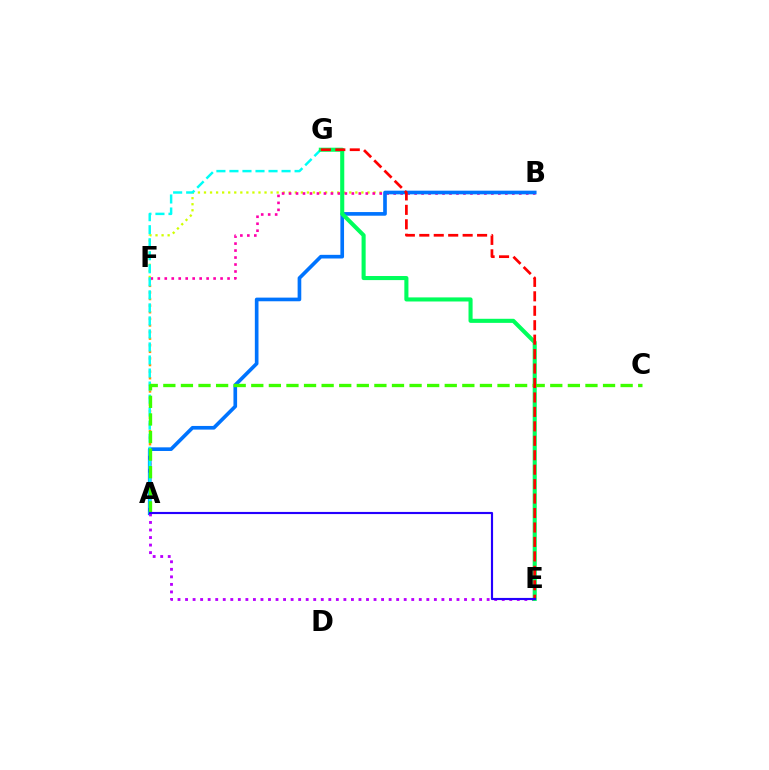{('B', 'F'): [{'color': '#d1ff00', 'line_style': 'dotted', 'thickness': 1.65}, {'color': '#ff00ac', 'line_style': 'dotted', 'thickness': 1.9}], ('A', 'F'): [{'color': '#ff9400', 'line_style': 'dotted', 'thickness': 1.79}], ('A', 'B'): [{'color': '#0074ff', 'line_style': 'solid', 'thickness': 2.63}], ('A', 'E'): [{'color': '#b900ff', 'line_style': 'dotted', 'thickness': 2.05}, {'color': '#2500ff', 'line_style': 'solid', 'thickness': 1.55}], ('A', 'G'): [{'color': '#00fff6', 'line_style': 'dashed', 'thickness': 1.77}], ('E', 'G'): [{'color': '#00ff5c', 'line_style': 'solid', 'thickness': 2.94}, {'color': '#ff0000', 'line_style': 'dashed', 'thickness': 1.96}], ('A', 'C'): [{'color': '#3dff00', 'line_style': 'dashed', 'thickness': 2.39}]}